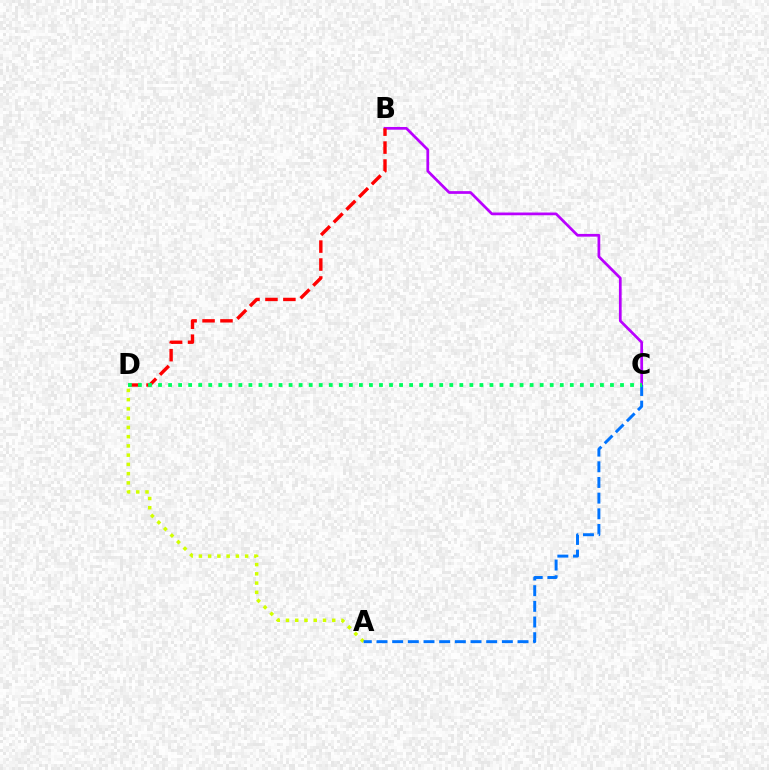{('B', 'C'): [{'color': '#b900ff', 'line_style': 'solid', 'thickness': 1.97}], ('A', 'D'): [{'color': '#d1ff00', 'line_style': 'dotted', 'thickness': 2.51}], ('B', 'D'): [{'color': '#ff0000', 'line_style': 'dashed', 'thickness': 2.44}], ('A', 'C'): [{'color': '#0074ff', 'line_style': 'dashed', 'thickness': 2.13}], ('C', 'D'): [{'color': '#00ff5c', 'line_style': 'dotted', 'thickness': 2.73}]}